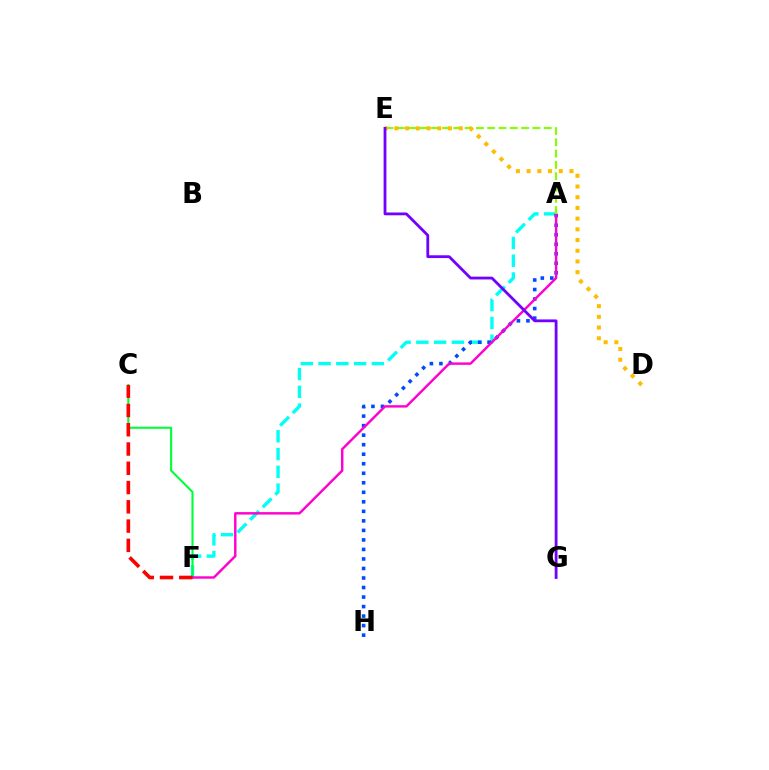{('A', 'F'): [{'color': '#00fff6', 'line_style': 'dashed', 'thickness': 2.41}, {'color': '#ff00cf', 'line_style': 'solid', 'thickness': 1.75}], ('C', 'F'): [{'color': '#00ff39', 'line_style': 'solid', 'thickness': 1.51}, {'color': '#ff0000', 'line_style': 'dashed', 'thickness': 2.62}], ('A', 'H'): [{'color': '#004bff', 'line_style': 'dotted', 'thickness': 2.59}], ('A', 'E'): [{'color': '#84ff00', 'line_style': 'dashed', 'thickness': 1.53}], ('D', 'E'): [{'color': '#ffbd00', 'line_style': 'dotted', 'thickness': 2.91}], ('E', 'G'): [{'color': '#7200ff', 'line_style': 'solid', 'thickness': 2.02}]}